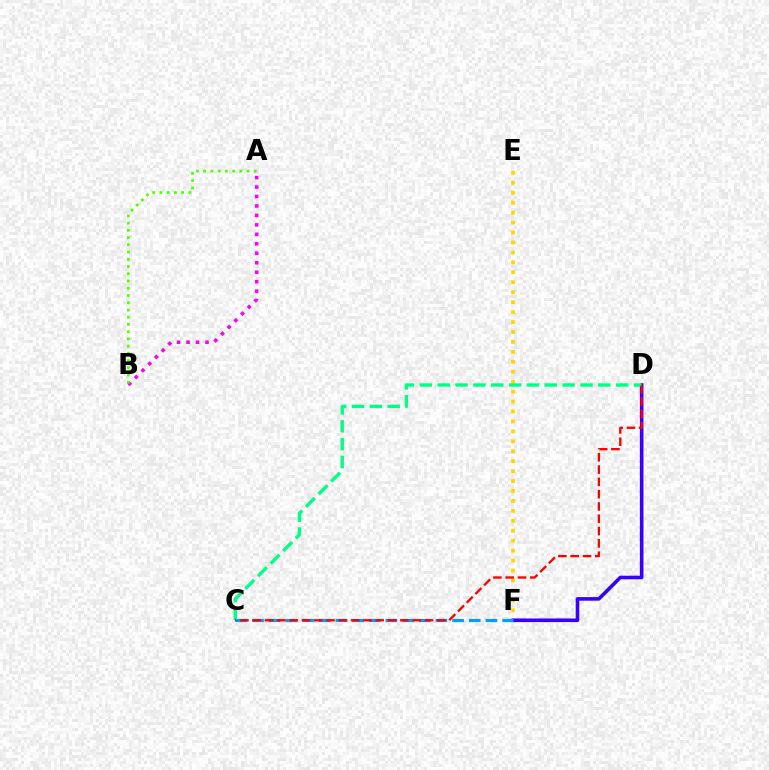{('E', 'F'): [{'color': '#ffd500', 'line_style': 'dotted', 'thickness': 2.7}], ('D', 'F'): [{'color': '#3700ff', 'line_style': 'solid', 'thickness': 2.59}], ('A', 'B'): [{'color': '#ff00ed', 'line_style': 'dotted', 'thickness': 2.57}, {'color': '#4fff00', 'line_style': 'dotted', 'thickness': 1.97}], ('C', 'F'): [{'color': '#009eff', 'line_style': 'dashed', 'thickness': 2.27}], ('C', 'D'): [{'color': '#00ff86', 'line_style': 'dashed', 'thickness': 2.42}, {'color': '#ff0000', 'line_style': 'dashed', 'thickness': 1.67}]}